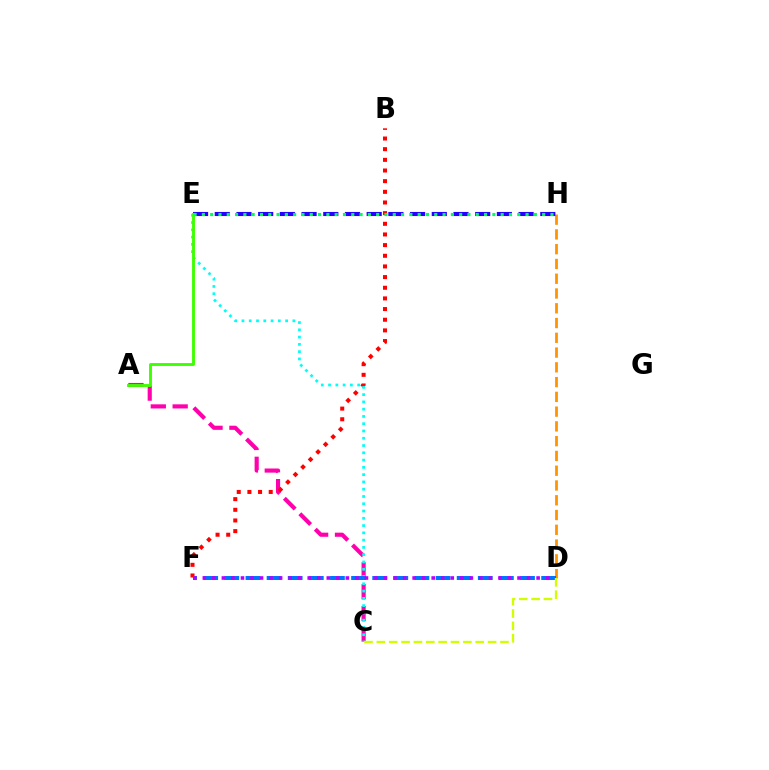{('D', 'H'): [{'color': '#ff9400', 'line_style': 'dashed', 'thickness': 2.01}], ('E', 'H'): [{'color': '#2500ff', 'line_style': 'dashed', 'thickness': 2.95}, {'color': '#00ff5c', 'line_style': 'dotted', 'thickness': 2.26}], ('A', 'C'): [{'color': '#ff00ac', 'line_style': 'dashed', 'thickness': 2.97}], ('B', 'F'): [{'color': '#ff0000', 'line_style': 'dotted', 'thickness': 2.9}], ('C', 'E'): [{'color': '#00fff6', 'line_style': 'dotted', 'thickness': 1.98}], ('A', 'E'): [{'color': '#3dff00', 'line_style': 'solid', 'thickness': 2.07}], ('D', 'F'): [{'color': '#0074ff', 'line_style': 'dashed', 'thickness': 2.87}, {'color': '#b900ff', 'line_style': 'dotted', 'thickness': 2.59}], ('C', 'D'): [{'color': '#d1ff00', 'line_style': 'dashed', 'thickness': 1.68}]}